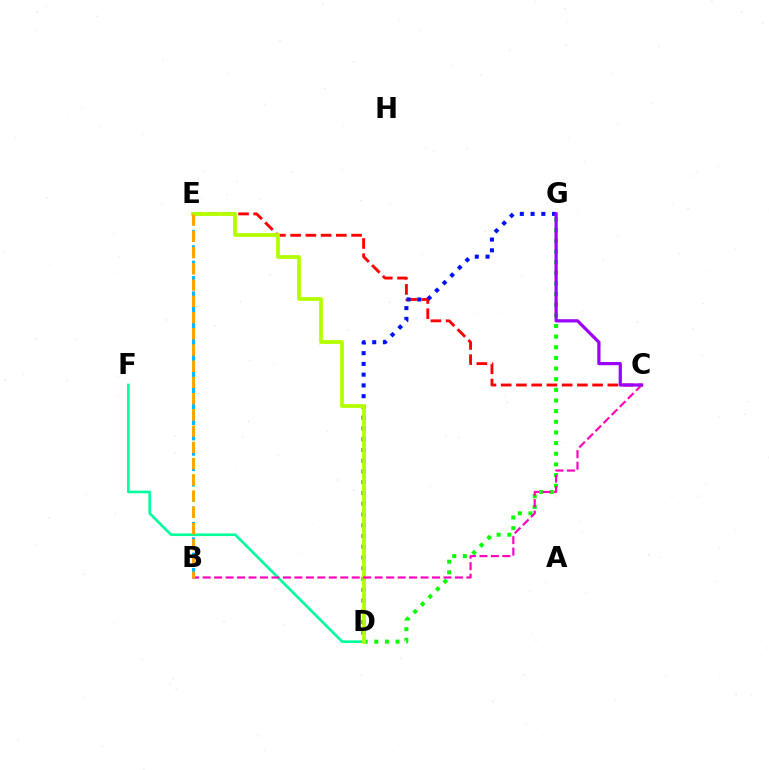{('B', 'E'): [{'color': '#00b5ff', 'line_style': 'dashed', 'thickness': 2.09}, {'color': '#ffa500', 'line_style': 'dashed', 'thickness': 2.2}], ('D', 'G'): [{'color': '#08ff00', 'line_style': 'dotted', 'thickness': 2.89}, {'color': '#0010ff', 'line_style': 'dotted', 'thickness': 2.92}], ('D', 'F'): [{'color': '#00ff9d', 'line_style': 'solid', 'thickness': 1.91}], ('C', 'E'): [{'color': '#ff0000', 'line_style': 'dashed', 'thickness': 2.07}], ('D', 'E'): [{'color': '#b3ff00', 'line_style': 'solid', 'thickness': 2.71}], ('B', 'C'): [{'color': '#ff00bd', 'line_style': 'dashed', 'thickness': 1.56}], ('C', 'G'): [{'color': '#9b00ff', 'line_style': 'solid', 'thickness': 2.31}]}